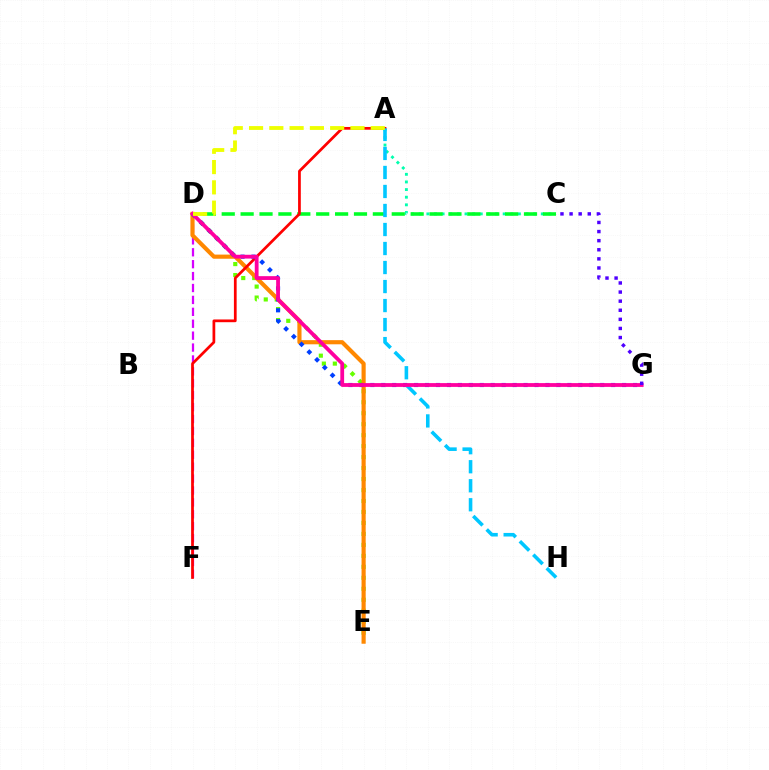{('D', 'E'): [{'color': '#66ff00', 'line_style': 'dotted', 'thickness': 2.98}, {'color': '#ff8800', 'line_style': 'solid', 'thickness': 2.98}], ('D', 'F'): [{'color': '#d600ff', 'line_style': 'dashed', 'thickness': 1.62}], ('A', 'C'): [{'color': '#00ffaf', 'line_style': 'dotted', 'thickness': 2.07}], ('C', 'D'): [{'color': '#00ff27', 'line_style': 'dashed', 'thickness': 2.57}], ('A', 'F'): [{'color': '#ff0000', 'line_style': 'solid', 'thickness': 1.97}], ('D', 'G'): [{'color': '#003fff', 'line_style': 'dotted', 'thickness': 2.97}, {'color': '#ff00a0', 'line_style': 'solid', 'thickness': 2.74}], ('A', 'H'): [{'color': '#00c7ff', 'line_style': 'dashed', 'thickness': 2.58}], ('C', 'G'): [{'color': '#4f00ff', 'line_style': 'dotted', 'thickness': 2.47}], ('A', 'D'): [{'color': '#eeff00', 'line_style': 'dashed', 'thickness': 2.76}]}